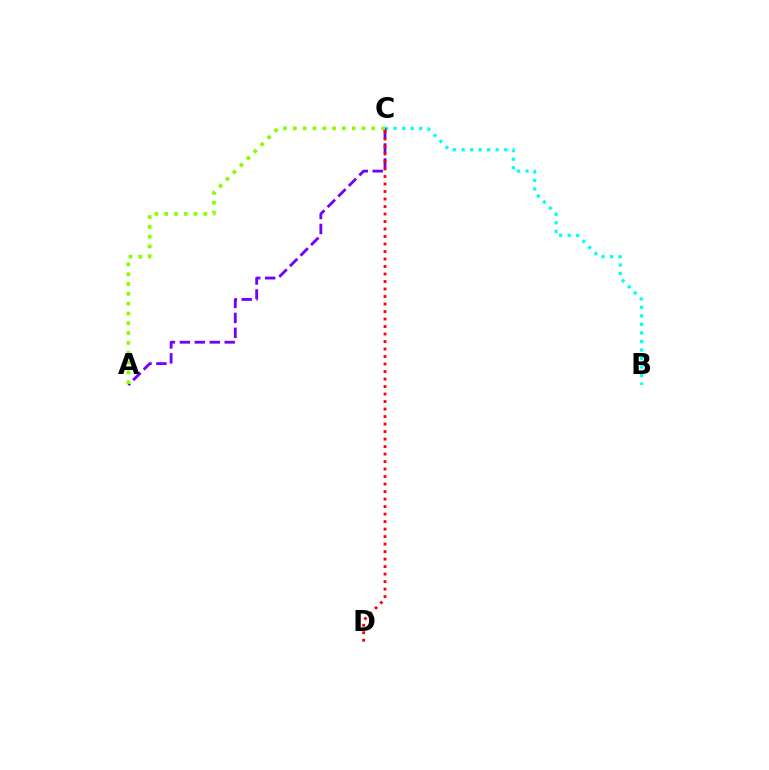{('B', 'C'): [{'color': '#00fff6', 'line_style': 'dotted', 'thickness': 2.32}], ('A', 'C'): [{'color': '#7200ff', 'line_style': 'dashed', 'thickness': 2.03}, {'color': '#84ff00', 'line_style': 'dotted', 'thickness': 2.67}], ('C', 'D'): [{'color': '#ff0000', 'line_style': 'dotted', 'thickness': 2.04}]}